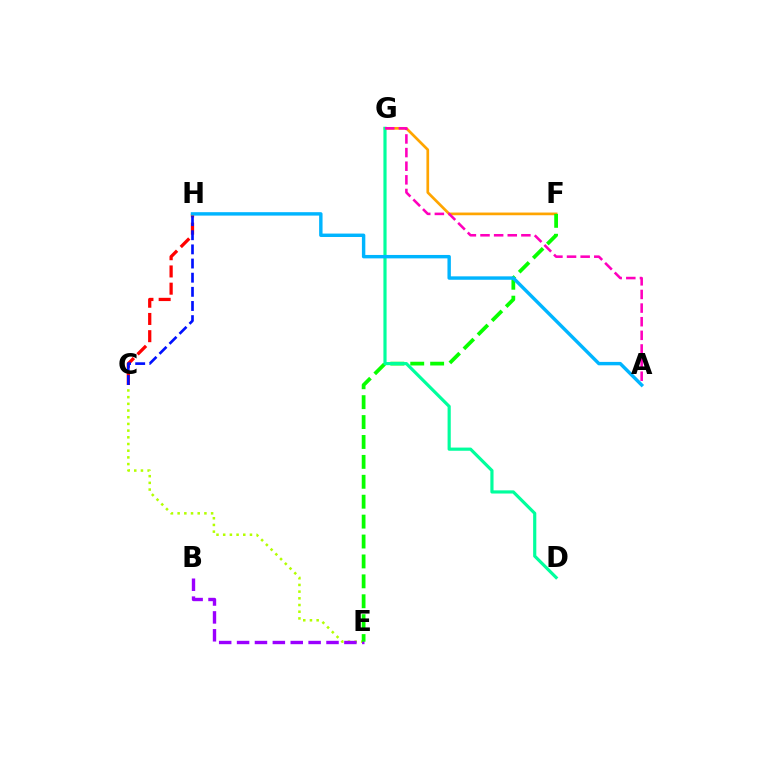{('F', 'G'): [{'color': '#ffa500', 'line_style': 'solid', 'thickness': 1.94}], ('C', 'E'): [{'color': '#b3ff00', 'line_style': 'dotted', 'thickness': 1.82}], ('B', 'E'): [{'color': '#9b00ff', 'line_style': 'dashed', 'thickness': 2.43}], ('C', 'H'): [{'color': '#ff0000', 'line_style': 'dashed', 'thickness': 2.34}, {'color': '#0010ff', 'line_style': 'dashed', 'thickness': 1.92}], ('E', 'F'): [{'color': '#08ff00', 'line_style': 'dashed', 'thickness': 2.7}], ('D', 'G'): [{'color': '#00ff9d', 'line_style': 'solid', 'thickness': 2.28}], ('A', 'H'): [{'color': '#00b5ff', 'line_style': 'solid', 'thickness': 2.46}], ('A', 'G'): [{'color': '#ff00bd', 'line_style': 'dashed', 'thickness': 1.85}]}